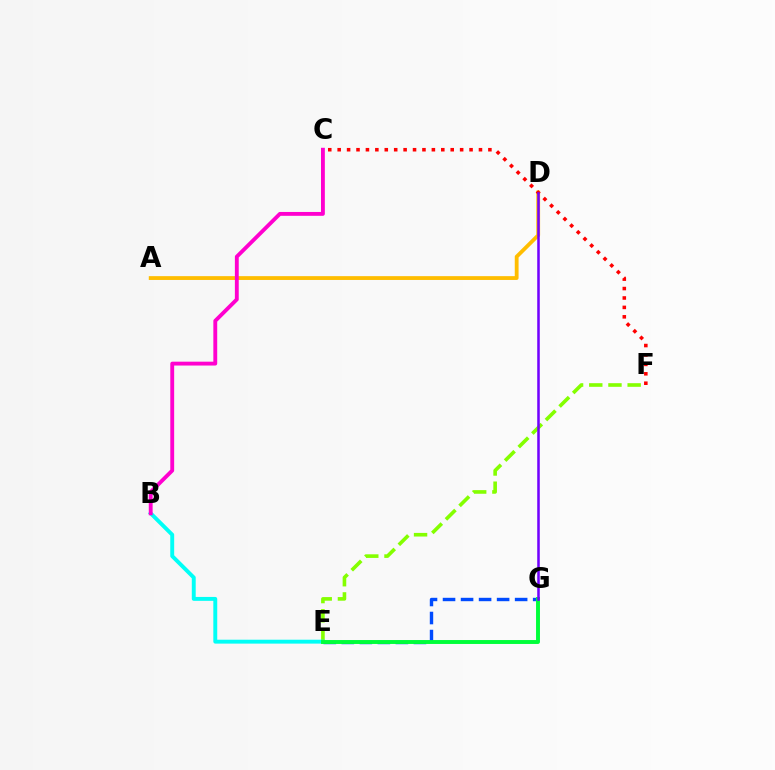{('E', 'F'): [{'color': '#84ff00', 'line_style': 'dashed', 'thickness': 2.61}], ('A', 'D'): [{'color': '#ffbd00', 'line_style': 'solid', 'thickness': 2.75}], ('B', 'E'): [{'color': '#00fff6', 'line_style': 'solid', 'thickness': 2.81}], ('C', 'F'): [{'color': '#ff0000', 'line_style': 'dotted', 'thickness': 2.56}], ('B', 'C'): [{'color': '#ff00cf', 'line_style': 'solid', 'thickness': 2.78}], ('E', 'G'): [{'color': '#004bff', 'line_style': 'dashed', 'thickness': 2.45}, {'color': '#00ff39', 'line_style': 'solid', 'thickness': 2.82}], ('D', 'G'): [{'color': '#7200ff', 'line_style': 'solid', 'thickness': 1.83}]}